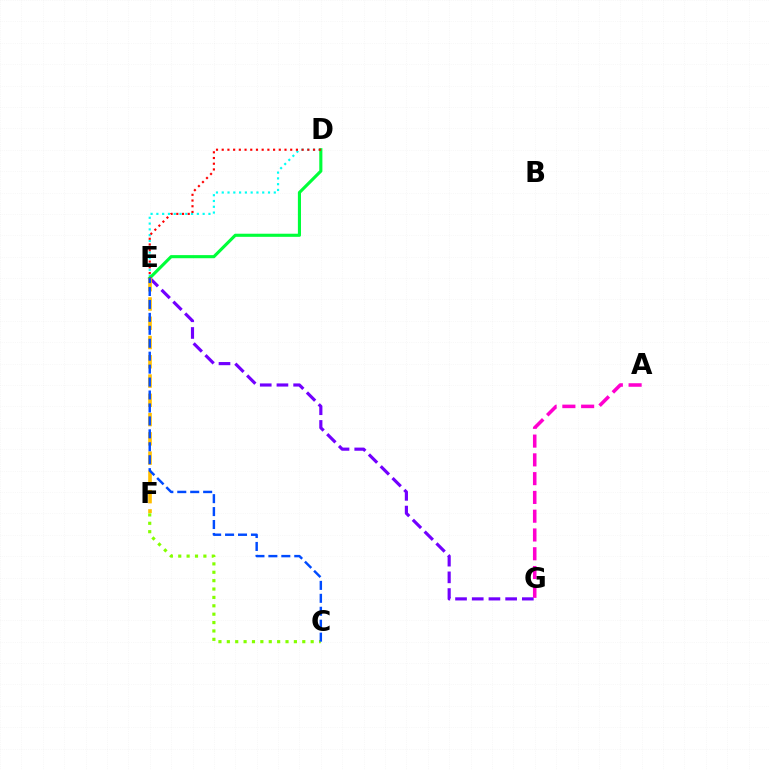{('D', 'E'): [{'color': '#00fff6', 'line_style': 'dotted', 'thickness': 1.57}, {'color': '#00ff39', 'line_style': 'solid', 'thickness': 2.24}, {'color': '#ff0000', 'line_style': 'dotted', 'thickness': 1.55}], ('C', 'F'): [{'color': '#84ff00', 'line_style': 'dotted', 'thickness': 2.28}], ('E', 'G'): [{'color': '#7200ff', 'line_style': 'dashed', 'thickness': 2.27}], ('A', 'G'): [{'color': '#ff00cf', 'line_style': 'dashed', 'thickness': 2.55}], ('E', 'F'): [{'color': '#ffbd00', 'line_style': 'dashed', 'thickness': 2.62}], ('C', 'E'): [{'color': '#004bff', 'line_style': 'dashed', 'thickness': 1.76}]}